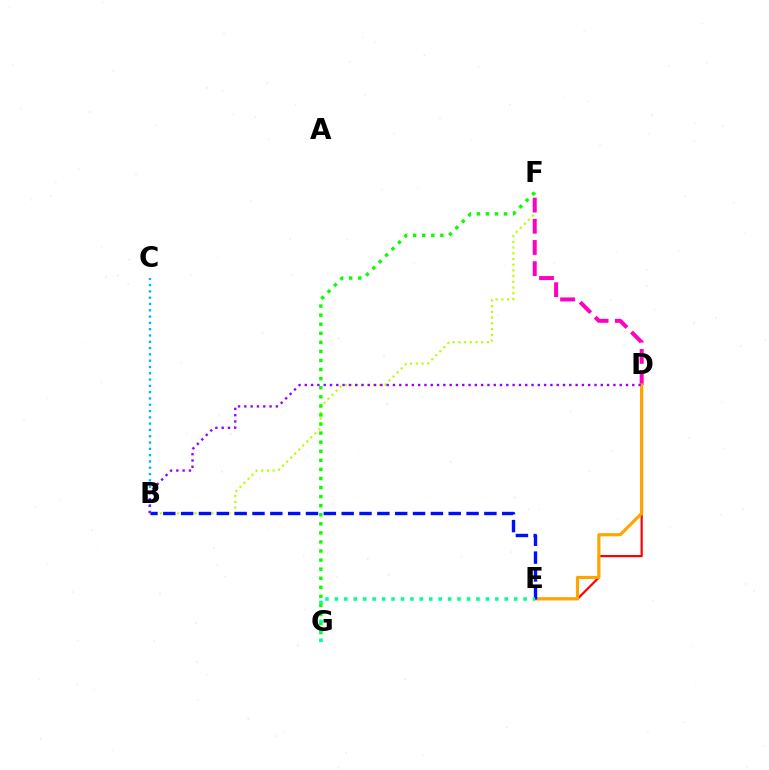{('D', 'E'): [{'color': '#ff0000', 'line_style': 'solid', 'thickness': 1.57}, {'color': '#ffa500', 'line_style': 'solid', 'thickness': 2.28}], ('B', 'F'): [{'color': '#b3ff00', 'line_style': 'dotted', 'thickness': 1.55}], ('D', 'F'): [{'color': '#ff00bd', 'line_style': 'dashed', 'thickness': 2.88}], ('F', 'G'): [{'color': '#08ff00', 'line_style': 'dotted', 'thickness': 2.47}], ('B', 'E'): [{'color': '#0010ff', 'line_style': 'dashed', 'thickness': 2.42}], ('E', 'G'): [{'color': '#00ff9d', 'line_style': 'dotted', 'thickness': 2.56}], ('B', 'C'): [{'color': '#00b5ff', 'line_style': 'dotted', 'thickness': 1.71}], ('B', 'D'): [{'color': '#9b00ff', 'line_style': 'dotted', 'thickness': 1.71}]}